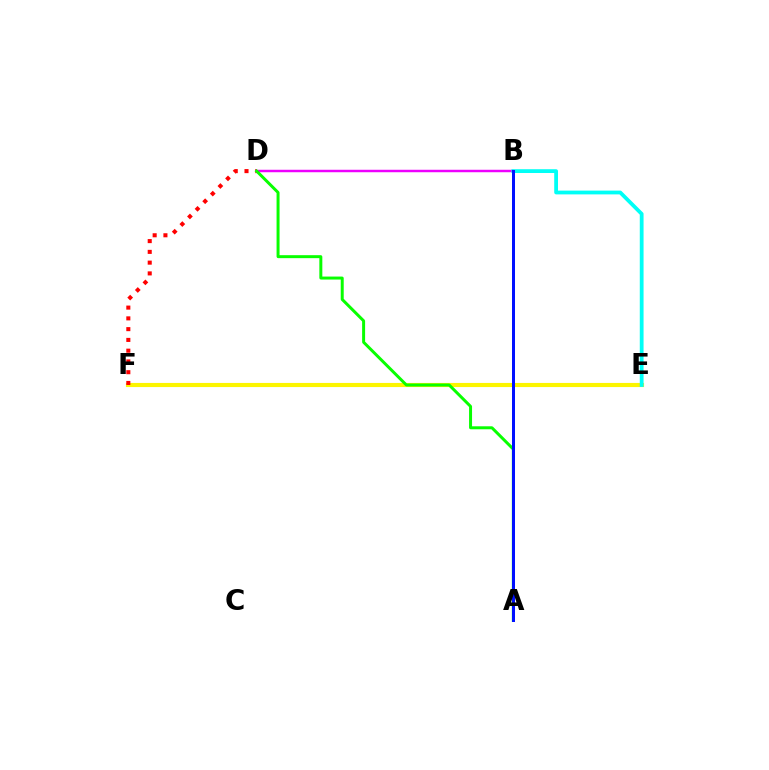{('E', 'F'): [{'color': '#fcf500', 'line_style': 'solid', 'thickness': 2.97}], ('D', 'F'): [{'color': '#ff0000', 'line_style': 'dotted', 'thickness': 2.93}], ('B', 'D'): [{'color': '#ee00ff', 'line_style': 'solid', 'thickness': 1.78}], ('B', 'E'): [{'color': '#00fff6', 'line_style': 'solid', 'thickness': 2.72}], ('A', 'D'): [{'color': '#08ff00', 'line_style': 'solid', 'thickness': 2.15}], ('A', 'B'): [{'color': '#0010ff', 'line_style': 'solid', 'thickness': 2.16}]}